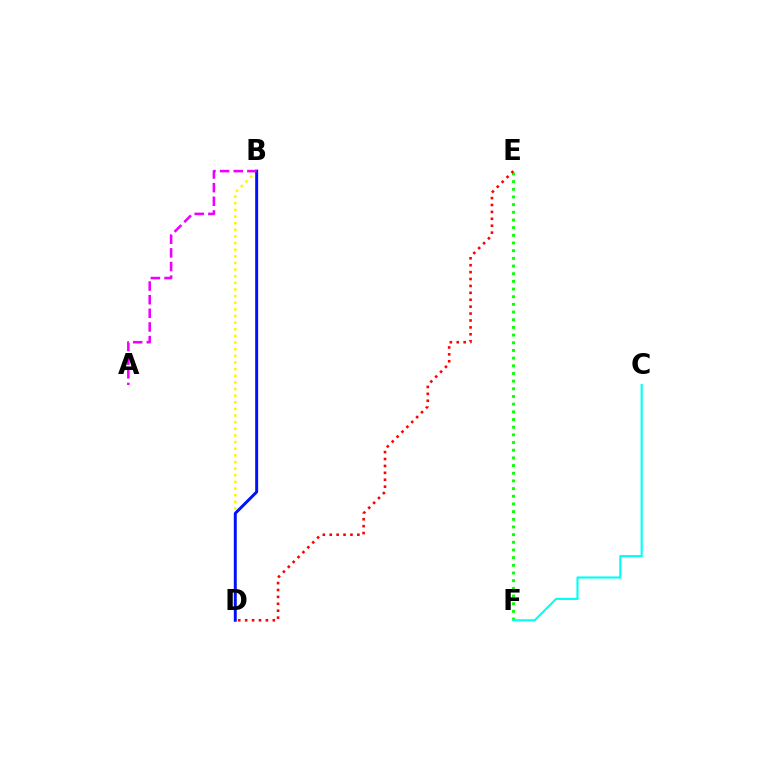{('E', 'F'): [{'color': '#08ff00', 'line_style': 'dotted', 'thickness': 2.09}], ('B', 'D'): [{'color': '#fcf500', 'line_style': 'dotted', 'thickness': 1.8}, {'color': '#0010ff', 'line_style': 'solid', 'thickness': 2.13}], ('D', 'E'): [{'color': '#ff0000', 'line_style': 'dotted', 'thickness': 1.88}], ('A', 'B'): [{'color': '#ee00ff', 'line_style': 'dashed', 'thickness': 1.85}], ('C', 'F'): [{'color': '#00fff6', 'line_style': 'solid', 'thickness': 1.53}]}